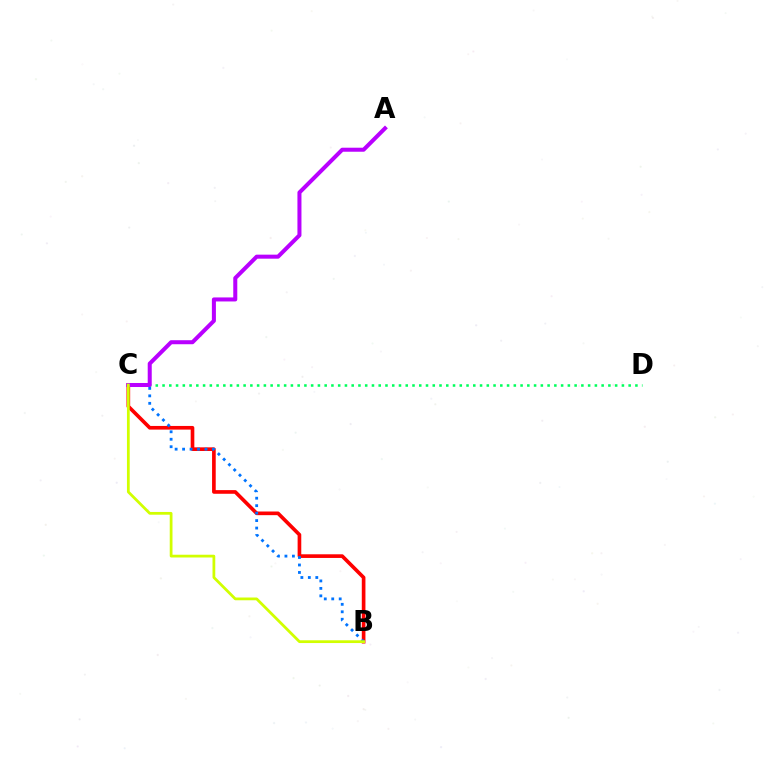{('B', 'C'): [{'color': '#ff0000', 'line_style': 'solid', 'thickness': 2.63}, {'color': '#0074ff', 'line_style': 'dotted', 'thickness': 2.03}, {'color': '#d1ff00', 'line_style': 'solid', 'thickness': 1.99}], ('C', 'D'): [{'color': '#00ff5c', 'line_style': 'dotted', 'thickness': 1.84}], ('A', 'C'): [{'color': '#b900ff', 'line_style': 'solid', 'thickness': 2.9}]}